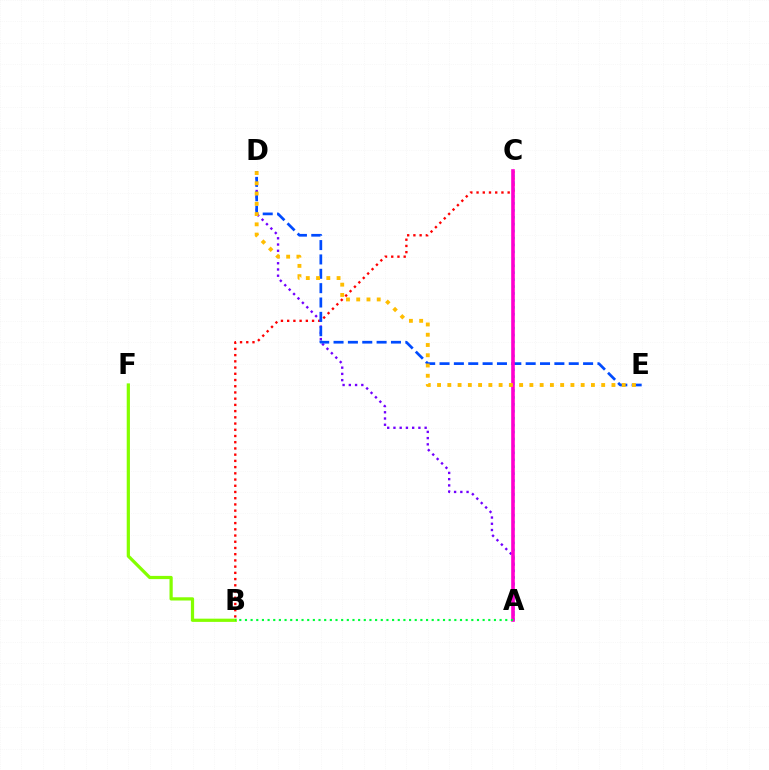{('A', 'C'): [{'color': '#00fff6', 'line_style': 'dotted', 'thickness': 1.88}, {'color': '#ff00cf', 'line_style': 'solid', 'thickness': 2.61}], ('B', 'C'): [{'color': '#ff0000', 'line_style': 'dotted', 'thickness': 1.69}], ('A', 'D'): [{'color': '#7200ff', 'line_style': 'dotted', 'thickness': 1.69}], ('D', 'E'): [{'color': '#004bff', 'line_style': 'dashed', 'thickness': 1.95}, {'color': '#ffbd00', 'line_style': 'dotted', 'thickness': 2.79}], ('B', 'F'): [{'color': '#84ff00', 'line_style': 'solid', 'thickness': 2.32}], ('A', 'B'): [{'color': '#00ff39', 'line_style': 'dotted', 'thickness': 1.54}]}